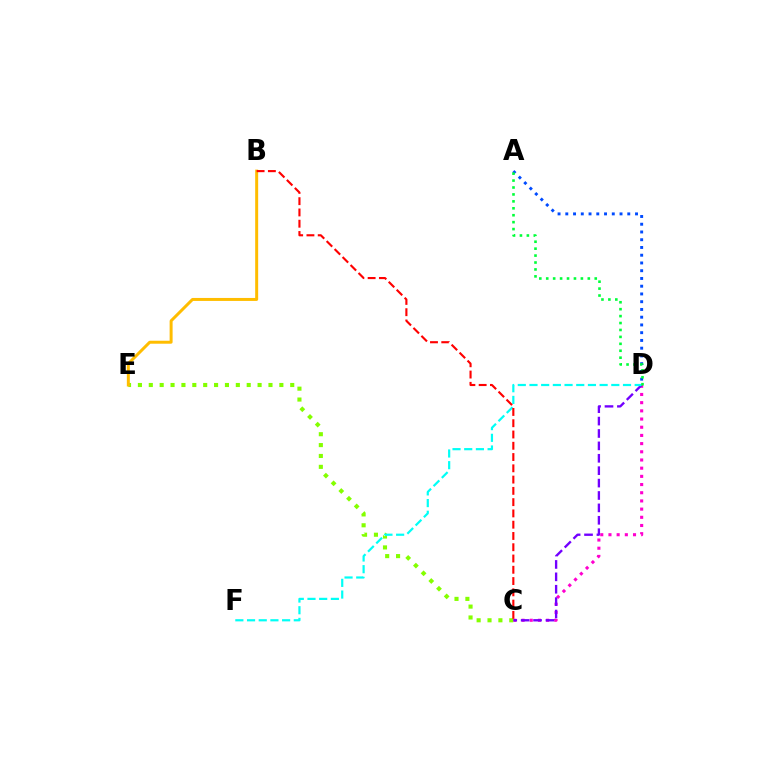{('C', 'D'): [{'color': '#ff00cf', 'line_style': 'dotted', 'thickness': 2.22}, {'color': '#7200ff', 'line_style': 'dashed', 'thickness': 1.68}], ('A', 'D'): [{'color': '#004bff', 'line_style': 'dotted', 'thickness': 2.1}, {'color': '#00ff39', 'line_style': 'dotted', 'thickness': 1.88}], ('C', 'E'): [{'color': '#84ff00', 'line_style': 'dotted', 'thickness': 2.96}], ('B', 'E'): [{'color': '#ffbd00', 'line_style': 'solid', 'thickness': 2.15}], ('D', 'F'): [{'color': '#00fff6', 'line_style': 'dashed', 'thickness': 1.59}], ('B', 'C'): [{'color': '#ff0000', 'line_style': 'dashed', 'thickness': 1.53}]}